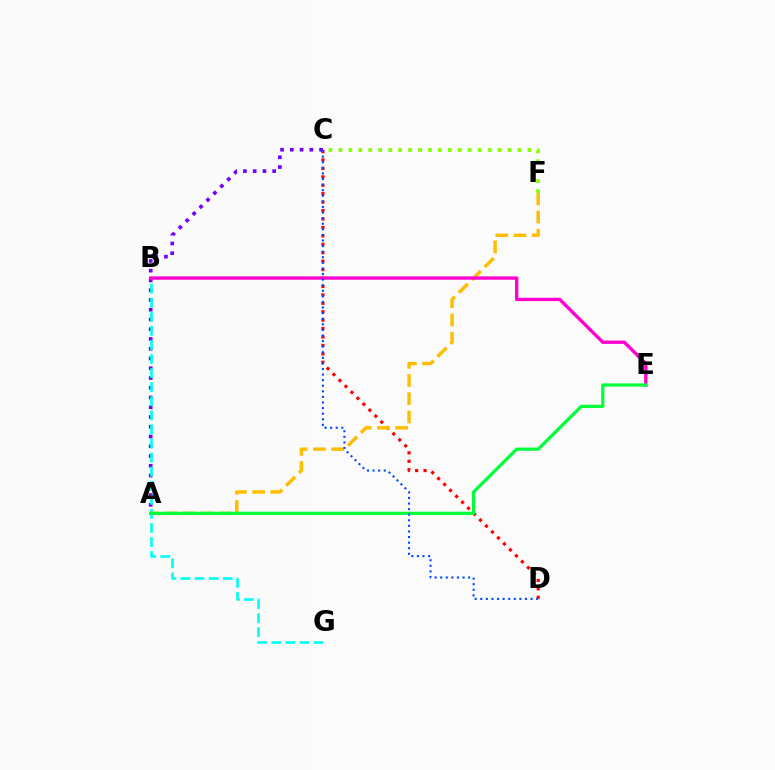{('C', 'D'): [{'color': '#ff0000', 'line_style': 'dotted', 'thickness': 2.29}, {'color': '#004bff', 'line_style': 'dotted', 'thickness': 1.52}], ('A', 'C'): [{'color': '#7200ff', 'line_style': 'dotted', 'thickness': 2.65}], ('B', 'G'): [{'color': '#00fff6', 'line_style': 'dashed', 'thickness': 1.91}], ('A', 'F'): [{'color': '#ffbd00', 'line_style': 'dashed', 'thickness': 2.47}], ('B', 'E'): [{'color': '#ff00cf', 'line_style': 'solid', 'thickness': 2.41}], ('C', 'F'): [{'color': '#84ff00', 'line_style': 'dotted', 'thickness': 2.7}], ('A', 'E'): [{'color': '#00ff39', 'line_style': 'solid', 'thickness': 2.33}]}